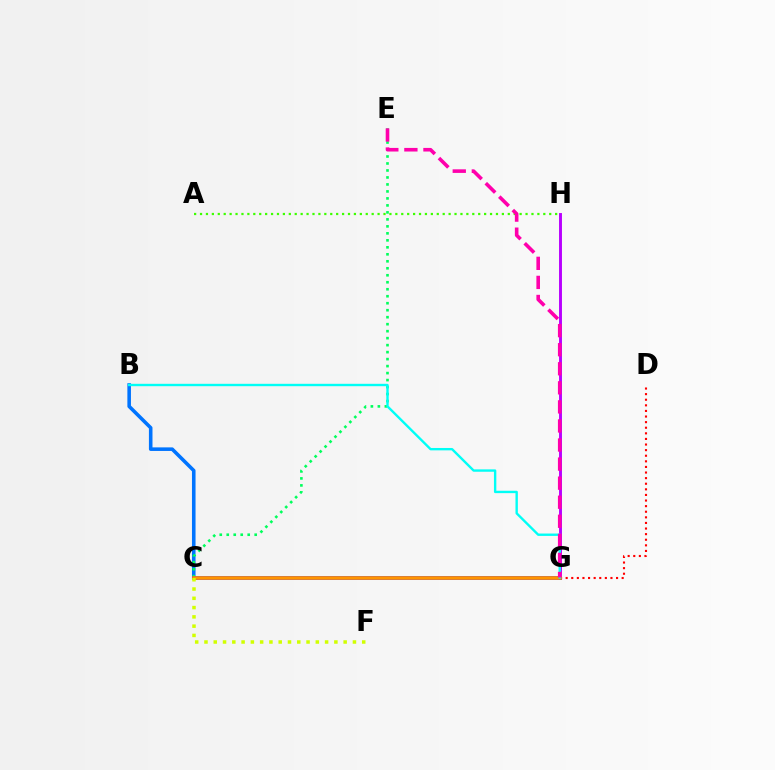{('B', 'C'): [{'color': '#0074ff', 'line_style': 'solid', 'thickness': 2.57}], ('D', 'G'): [{'color': '#ff0000', 'line_style': 'dotted', 'thickness': 1.52}], ('C', 'E'): [{'color': '#00ff5c', 'line_style': 'dotted', 'thickness': 1.9}], ('G', 'H'): [{'color': '#b900ff', 'line_style': 'solid', 'thickness': 2.1}], ('C', 'G'): [{'color': '#2500ff', 'line_style': 'solid', 'thickness': 2.59}, {'color': '#ff9400', 'line_style': 'solid', 'thickness': 2.58}], ('B', 'G'): [{'color': '#00fff6', 'line_style': 'solid', 'thickness': 1.71}], ('A', 'H'): [{'color': '#3dff00', 'line_style': 'dotted', 'thickness': 1.61}], ('C', 'F'): [{'color': '#d1ff00', 'line_style': 'dotted', 'thickness': 2.52}], ('E', 'G'): [{'color': '#ff00ac', 'line_style': 'dashed', 'thickness': 2.59}]}